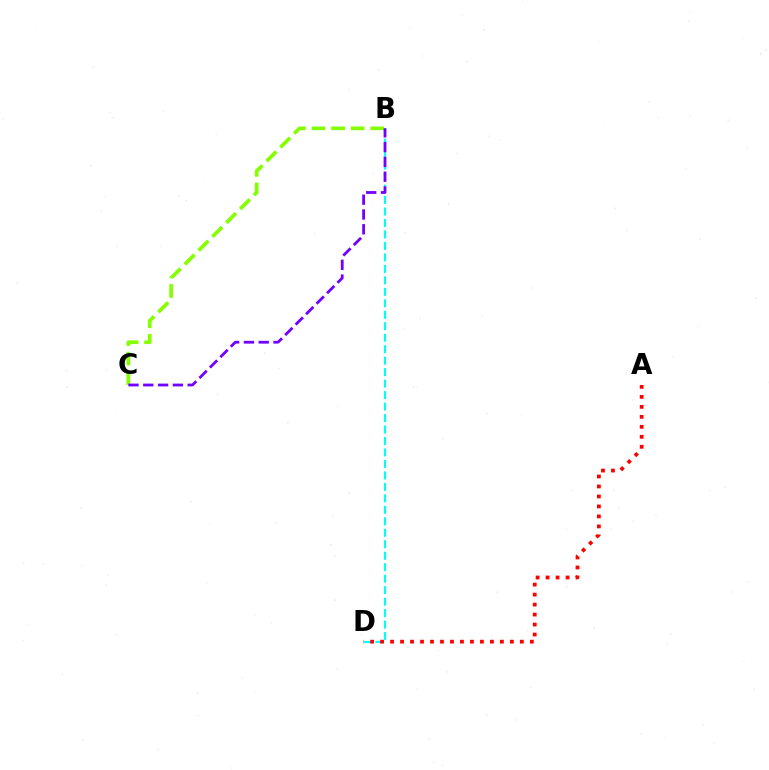{('B', 'D'): [{'color': '#00fff6', 'line_style': 'dashed', 'thickness': 1.56}], ('A', 'D'): [{'color': '#ff0000', 'line_style': 'dotted', 'thickness': 2.71}], ('B', 'C'): [{'color': '#84ff00', 'line_style': 'dashed', 'thickness': 2.66}, {'color': '#7200ff', 'line_style': 'dashed', 'thickness': 2.01}]}